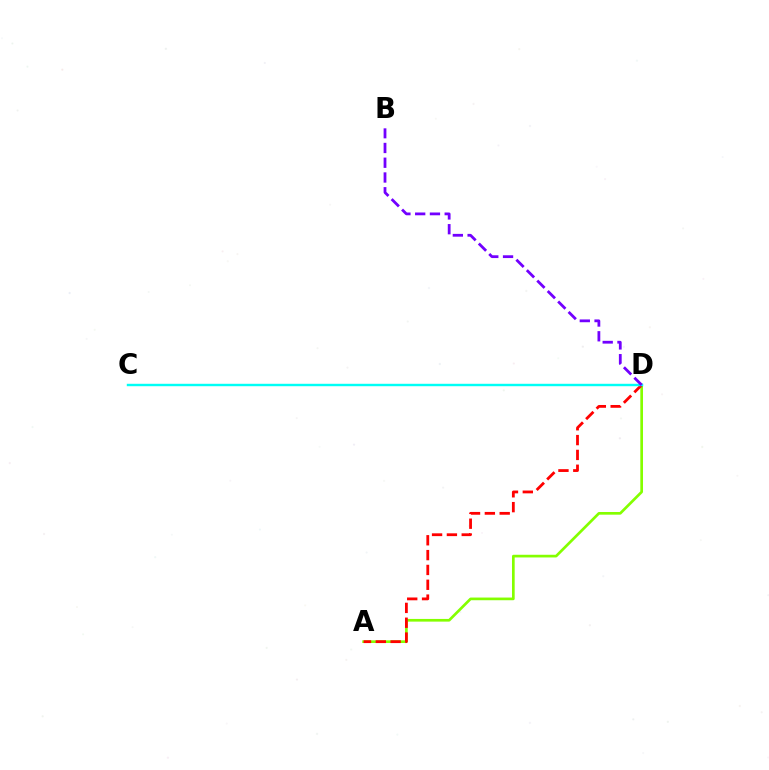{('A', 'D'): [{'color': '#84ff00', 'line_style': 'solid', 'thickness': 1.93}, {'color': '#ff0000', 'line_style': 'dashed', 'thickness': 2.02}], ('C', 'D'): [{'color': '#00fff6', 'line_style': 'solid', 'thickness': 1.74}], ('B', 'D'): [{'color': '#7200ff', 'line_style': 'dashed', 'thickness': 2.01}]}